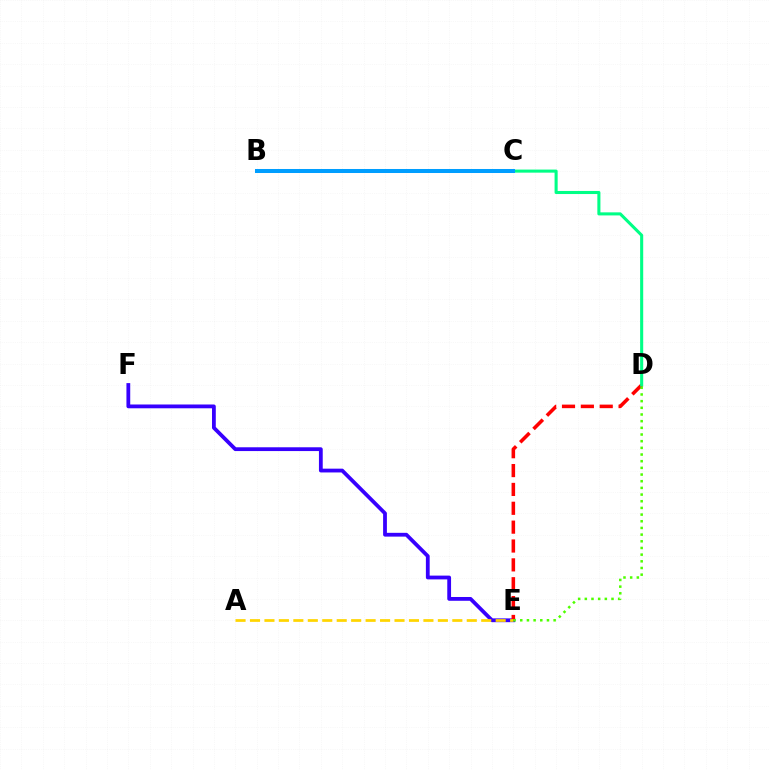{('E', 'F'): [{'color': '#3700ff', 'line_style': 'solid', 'thickness': 2.73}], ('D', 'E'): [{'color': '#ff0000', 'line_style': 'dashed', 'thickness': 2.56}, {'color': '#4fff00', 'line_style': 'dotted', 'thickness': 1.81}], ('A', 'E'): [{'color': '#ffd500', 'line_style': 'dashed', 'thickness': 1.96}], ('B', 'C'): [{'color': '#ff00ed', 'line_style': 'dotted', 'thickness': 2.12}, {'color': '#009eff', 'line_style': 'solid', 'thickness': 2.89}], ('C', 'D'): [{'color': '#00ff86', 'line_style': 'solid', 'thickness': 2.21}]}